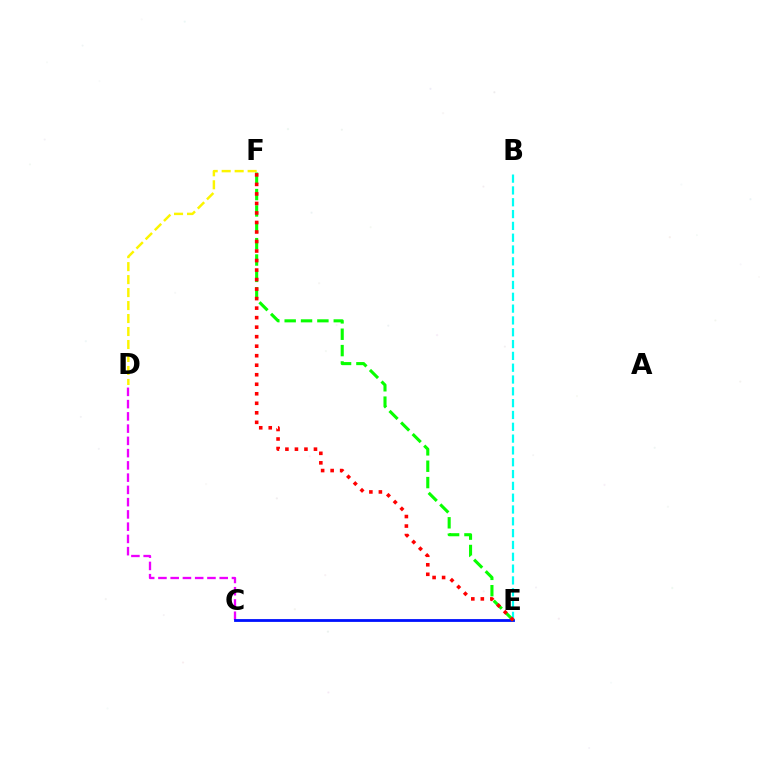{('C', 'D'): [{'color': '#ee00ff', 'line_style': 'dashed', 'thickness': 1.66}], ('C', 'E'): [{'color': '#0010ff', 'line_style': 'solid', 'thickness': 2.02}], ('D', 'F'): [{'color': '#fcf500', 'line_style': 'dashed', 'thickness': 1.76}], ('E', 'F'): [{'color': '#08ff00', 'line_style': 'dashed', 'thickness': 2.22}, {'color': '#ff0000', 'line_style': 'dotted', 'thickness': 2.59}], ('B', 'E'): [{'color': '#00fff6', 'line_style': 'dashed', 'thickness': 1.61}]}